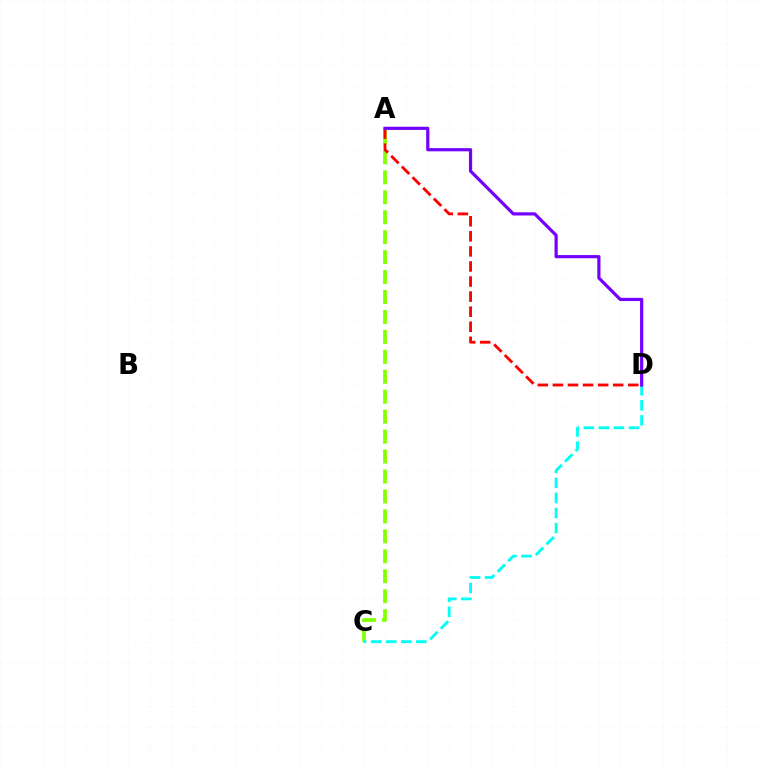{('A', 'C'): [{'color': '#84ff00', 'line_style': 'dashed', 'thickness': 2.71}], ('C', 'D'): [{'color': '#00fff6', 'line_style': 'dashed', 'thickness': 2.05}], ('A', 'D'): [{'color': '#ff0000', 'line_style': 'dashed', 'thickness': 2.05}, {'color': '#7200ff', 'line_style': 'solid', 'thickness': 2.29}]}